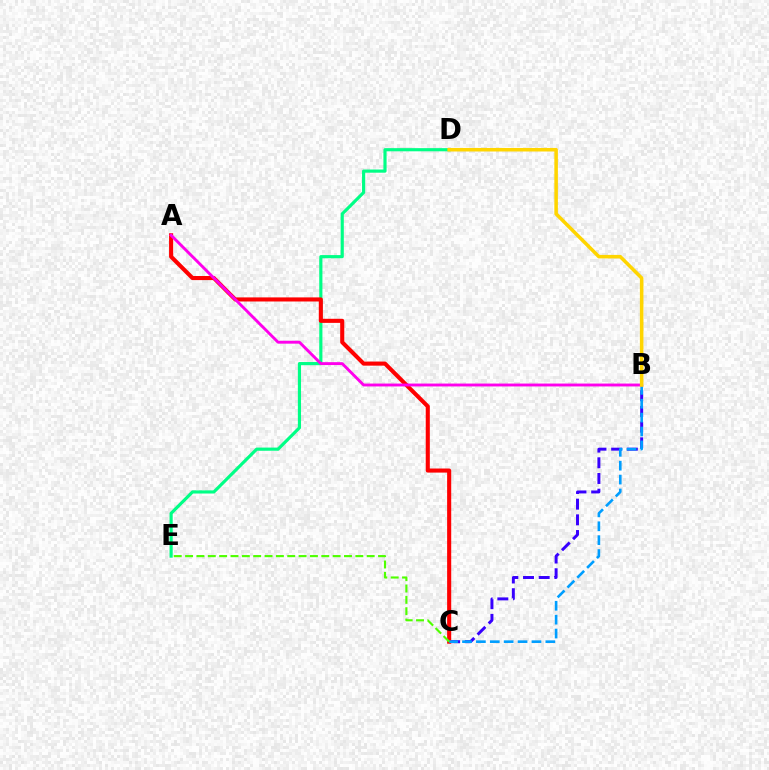{('D', 'E'): [{'color': '#00ff86', 'line_style': 'solid', 'thickness': 2.28}], ('B', 'C'): [{'color': '#3700ff', 'line_style': 'dashed', 'thickness': 2.13}, {'color': '#009eff', 'line_style': 'dashed', 'thickness': 1.89}], ('A', 'C'): [{'color': '#ff0000', 'line_style': 'solid', 'thickness': 2.94}], ('A', 'B'): [{'color': '#ff00ed', 'line_style': 'solid', 'thickness': 2.08}], ('B', 'D'): [{'color': '#ffd500', 'line_style': 'solid', 'thickness': 2.55}], ('C', 'E'): [{'color': '#4fff00', 'line_style': 'dashed', 'thickness': 1.54}]}